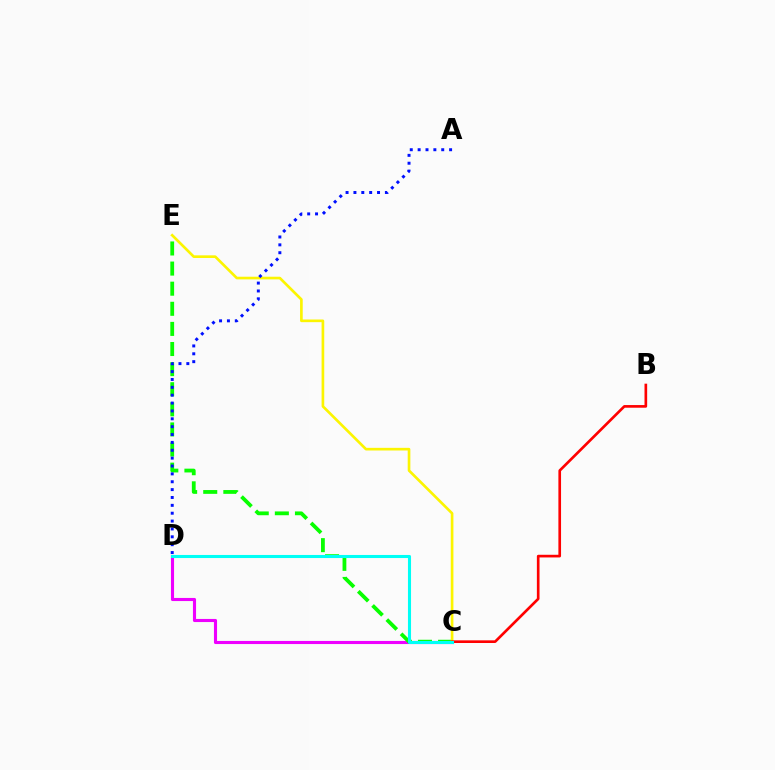{('C', 'D'): [{'color': '#ee00ff', 'line_style': 'solid', 'thickness': 2.24}, {'color': '#00fff6', 'line_style': 'solid', 'thickness': 2.22}], ('C', 'E'): [{'color': '#08ff00', 'line_style': 'dashed', 'thickness': 2.73}, {'color': '#fcf500', 'line_style': 'solid', 'thickness': 1.92}], ('B', 'C'): [{'color': '#ff0000', 'line_style': 'solid', 'thickness': 1.91}], ('A', 'D'): [{'color': '#0010ff', 'line_style': 'dotted', 'thickness': 2.14}]}